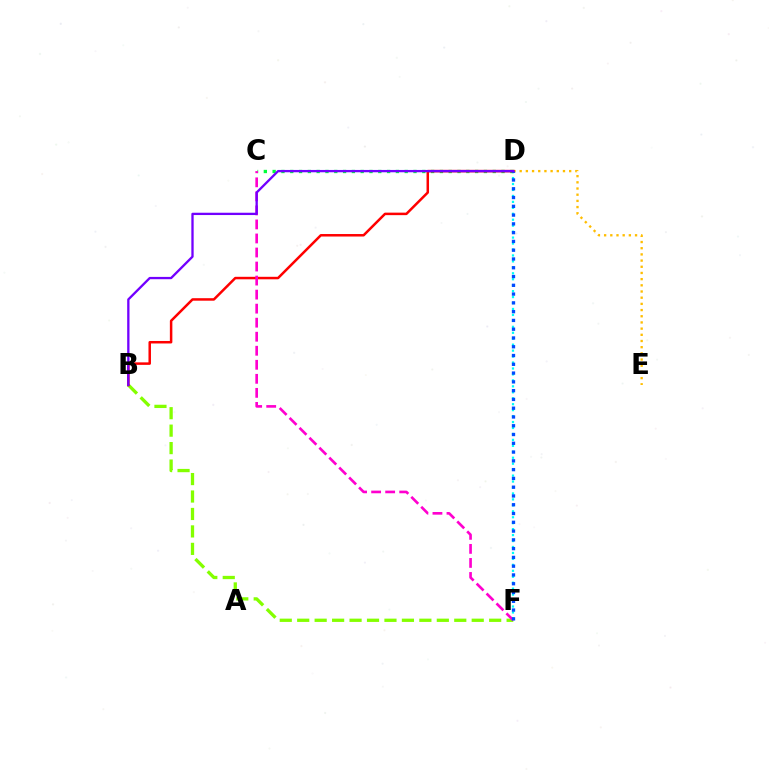{('D', 'F'): [{'color': '#00fff6', 'line_style': 'dotted', 'thickness': 1.62}, {'color': '#004bff', 'line_style': 'dotted', 'thickness': 2.38}], ('D', 'E'): [{'color': '#ffbd00', 'line_style': 'dotted', 'thickness': 1.68}], ('B', 'F'): [{'color': '#84ff00', 'line_style': 'dashed', 'thickness': 2.37}], ('C', 'D'): [{'color': '#00ff39', 'line_style': 'dotted', 'thickness': 2.39}], ('B', 'D'): [{'color': '#ff0000', 'line_style': 'solid', 'thickness': 1.8}, {'color': '#7200ff', 'line_style': 'solid', 'thickness': 1.66}], ('C', 'F'): [{'color': '#ff00cf', 'line_style': 'dashed', 'thickness': 1.91}]}